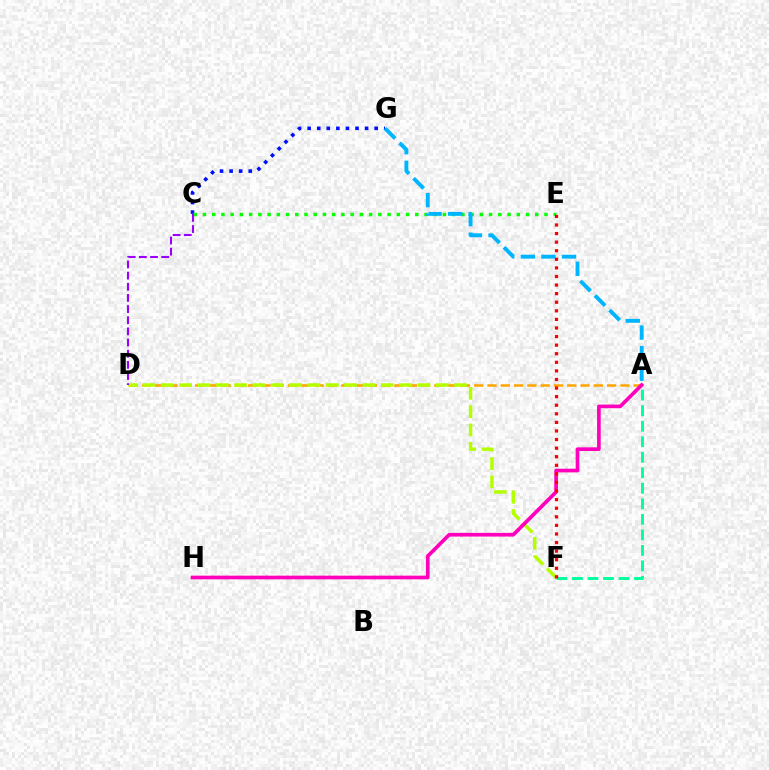{('A', 'F'): [{'color': '#00ff9d', 'line_style': 'dashed', 'thickness': 2.11}], ('C', 'G'): [{'color': '#0010ff', 'line_style': 'dotted', 'thickness': 2.6}], ('C', 'E'): [{'color': '#08ff00', 'line_style': 'dotted', 'thickness': 2.51}], ('A', 'D'): [{'color': '#ffa500', 'line_style': 'dashed', 'thickness': 1.81}], ('D', 'F'): [{'color': '#b3ff00', 'line_style': 'dashed', 'thickness': 2.49}], ('A', 'H'): [{'color': '#ff00bd', 'line_style': 'solid', 'thickness': 2.65}], ('A', 'G'): [{'color': '#00b5ff', 'line_style': 'dashed', 'thickness': 2.8}], ('E', 'F'): [{'color': '#ff0000', 'line_style': 'dotted', 'thickness': 2.33}], ('C', 'D'): [{'color': '#9b00ff', 'line_style': 'dashed', 'thickness': 1.52}]}